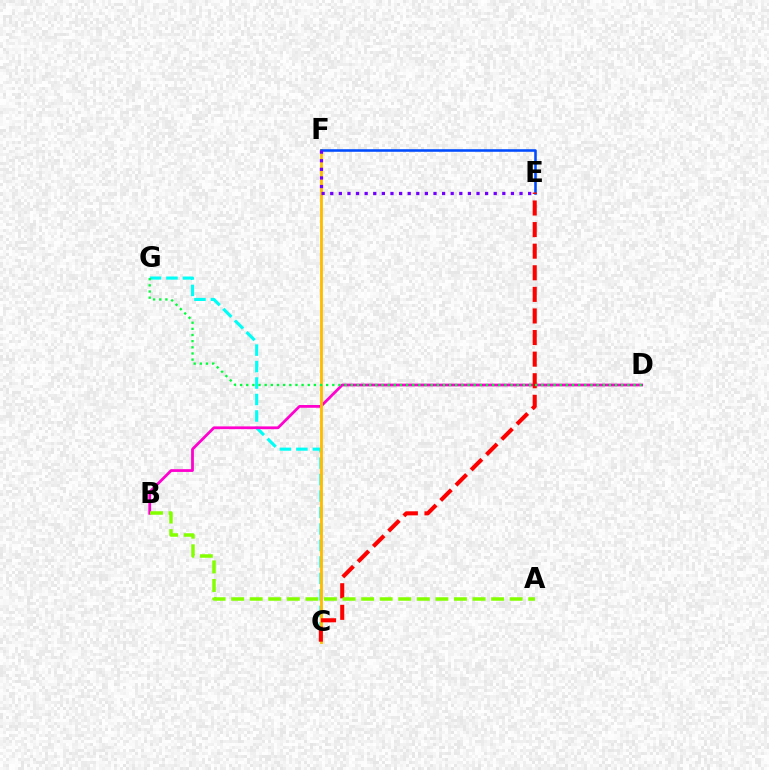{('C', 'G'): [{'color': '#00fff6', 'line_style': 'dashed', 'thickness': 2.24}], ('B', 'D'): [{'color': '#ff00cf', 'line_style': 'solid', 'thickness': 1.99}], ('C', 'F'): [{'color': '#ffbd00', 'line_style': 'solid', 'thickness': 2.06}], ('E', 'F'): [{'color': '#004bff', 'line_style': 'solid', 'thickness': 1.85}, {'color': '#7200ff', 'line_style': 'dotted', 'thickness': 2.34}], ('C', 'E'): [{'color': '#ff0000', 'line_style': 'dashed', 'thickness': 2.93}], ('D', 'G'): [{'color': '#00ff39', 'line_style': 'dotted', 'thickness': 1.67}], ('A', 'B'): [{'color': '#84ff00', 'line_style': 'dashed', 'thickness': 2.52}]}